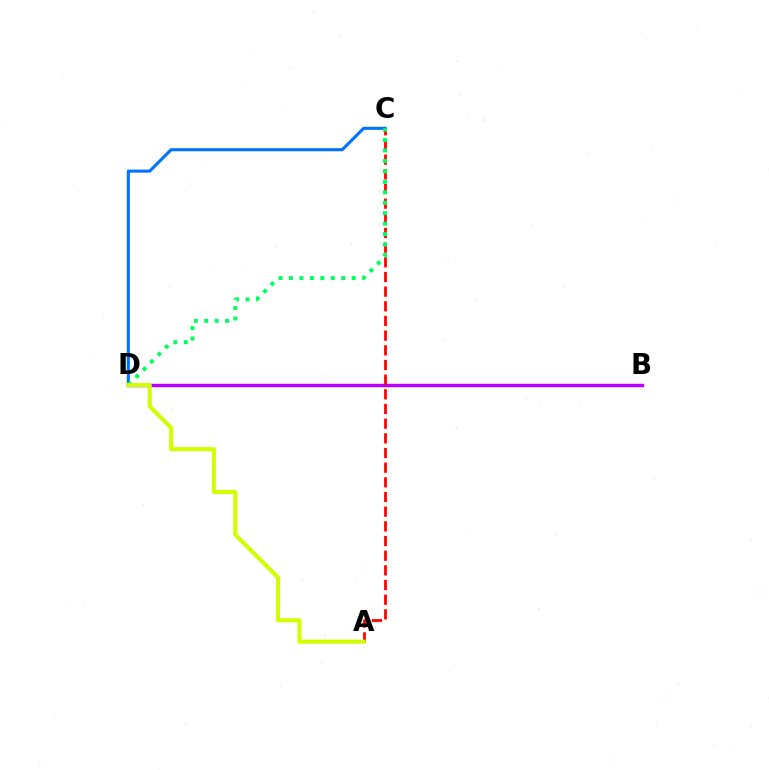{('B', 'D'): [{'color': '#b900ff', 'line_style': 'solid', 'thickness': 2.48}], ('A', 'C'): [{'color': '#ff0000', 'line_style': 'dashed', 'thickness': 1.99}], ('C', 'D'): [{'color': '#0074ff', 'line_style': 'solid', 'thickness': 2.23}, {'color': '#00ff5c', 'line_style': 'dotted', 'thickness': 2.84}], ('A', 'D'): [{'color': '#d1ff00', 'line_style': 'solid', 'thickness': 2.93}]}